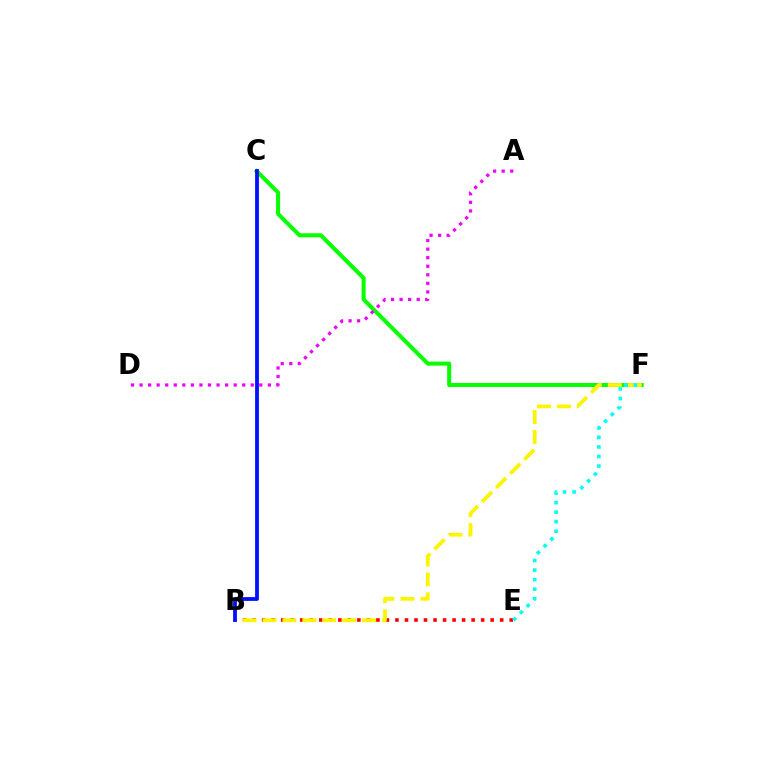{('C', 'F'): [{'color': '#08ff00', 'line_style': 'solid', 'thickness': 2.9}], ('B', 'E'): [{'color': '#ff0000', 'line_style': 'dotted', 'thickness': 2.59}], ('B', 'F'): [{'color': '#fcf500', 'line_style': 'dashed', 'thickness': 2.71}], ('B', 'C'): [{'color': '#0010ff', 'line_style': 'solid', 'thickness': 2.74}], ('E', 'F'): [{'color': '#00fff6', 'line_style': 'dotted', 'thickness': 2.59}], ('A', 'D'): [{'color': '#ee00ff', 'line_style': 'dotted', 'thickness': 2.32}]}